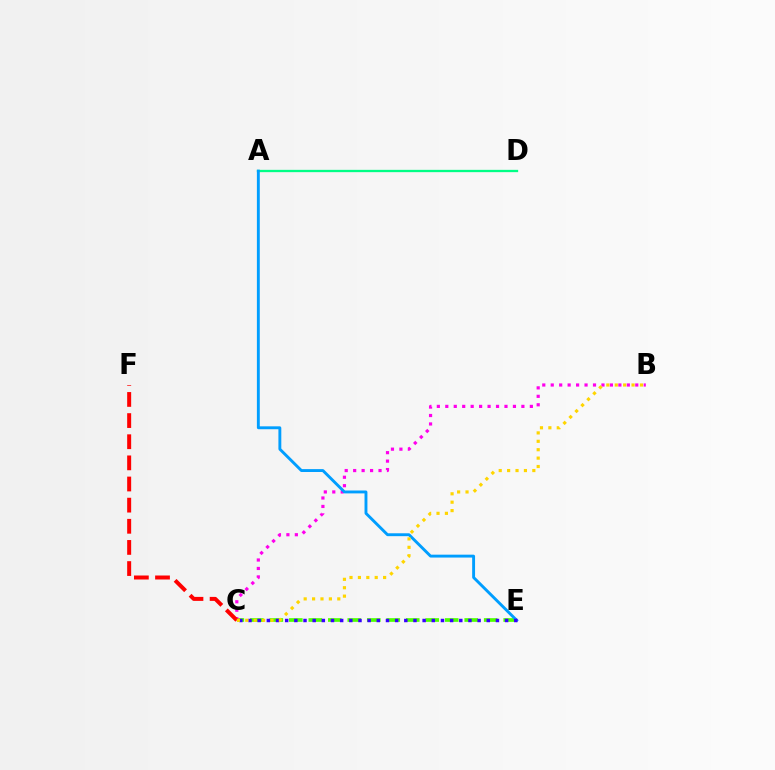{('C', 'E'): [{'color': '#4fff00', 'line_style': 'dashed', 'thickness': 2.65}, {'color': '#3700ff', 'line_style': 'dotted', 'thickness': 2.49}], ('B', 'C'): [{'color': '#ff00ed', 'line_style': 'dotted', 'thickness': 2.3}, {'color': '#ffd500', 'line_style': 'dotted', 'thickness': 2.28}], ('C', 'F'): [{'color': '#ff0000', 'line_style': 'dashed', 'thickness': 2.87}], ('A', 'D'): [{'color': '#00ff86', 'line_style': 'solid', 'thickness': 1.66}], ('A', 'E'): [{'color': '#009eff', 'line_style': 'solid', 'thickness': 2.08}]}